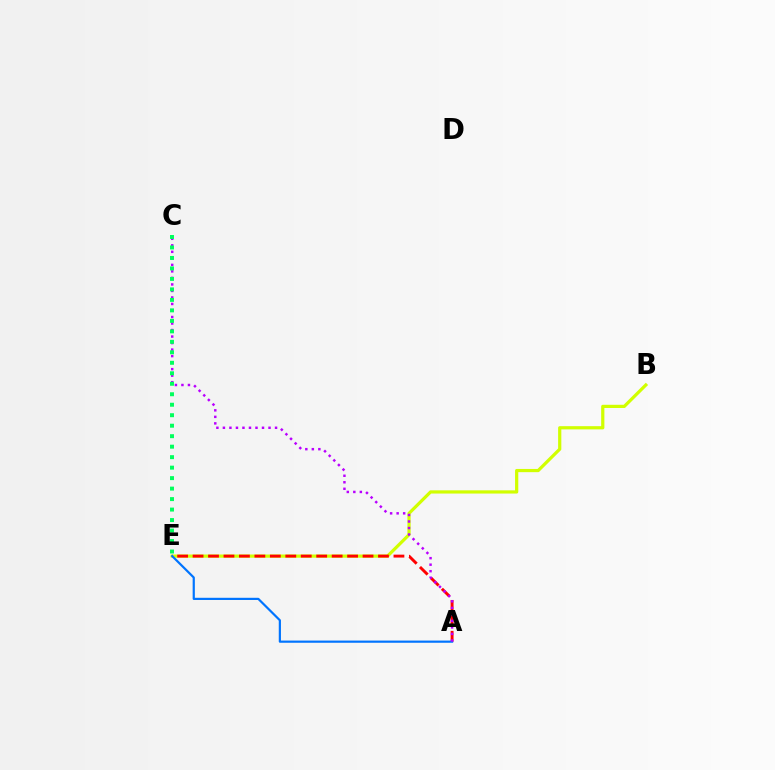{('B', 'E'): [{'color': '#d1ff00', 'line_style': 'solid', 'thickness': 2.31}], ('A', 'E'): [{'color': '#ff0000', 'line_style': 'dashed', 'thickness': 2.1}, {'color': '#0074ff', 'line_style': 'solid', 'thickness': 1.58}], ('A', 'C'): [{'color': '#b900ff', 'line_style': 'dotted', 'thickness': 1.77}], ('C', 'E'): [{'color': '#00ff5c', 'line_style': 'dotted', 'thickness': 2.85}]}